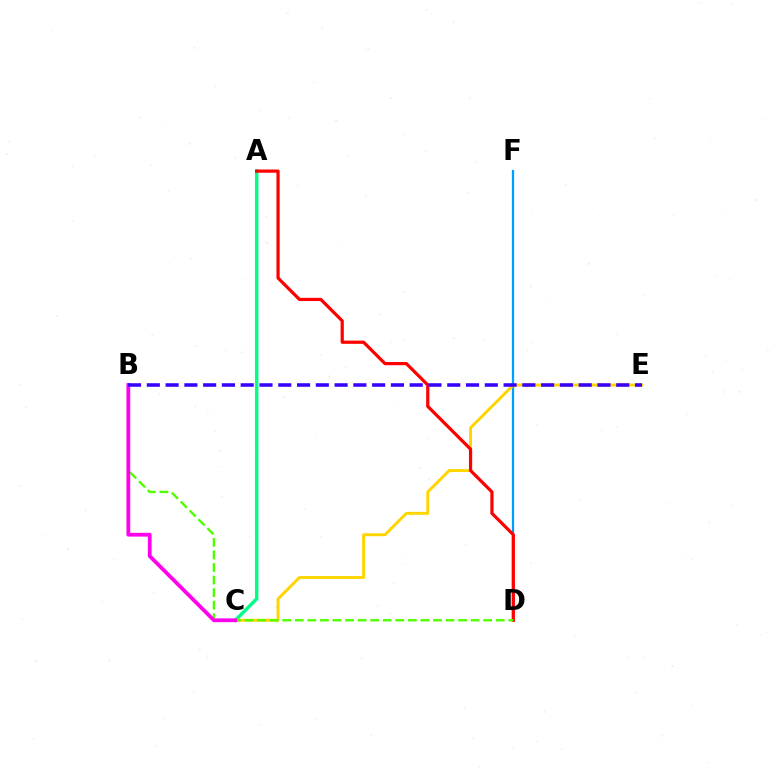{('D', 'F'): [{'color': '#009eff', 'line_style': 'solid', 'thickness': 1.63}], ('A', 'C'): [{'color': '#00ff86', 'line_style': 'solid', 'thickness': 2.48}], ('C', 'E'): [{'color': '#ffd500', 'line_style': 'solid', 'thickness': 2.12}], ('A', 'D'): [{'color': '#ff0000', 'line_style': 'solid', 'thickness': 2.31}], ('B', 'D'): [{'color': '#4fff00', 'line_style': 'dashed', 'thickness': 1.71}], ('B', 'C'): [{'color': '#ff00ed', 'line_style': 'solid', 'thickness': 2.71}], ('B', 'E'): [{'color': '#3700ff', 'line_style': 'dashed', 'thickness': 2.55}]}